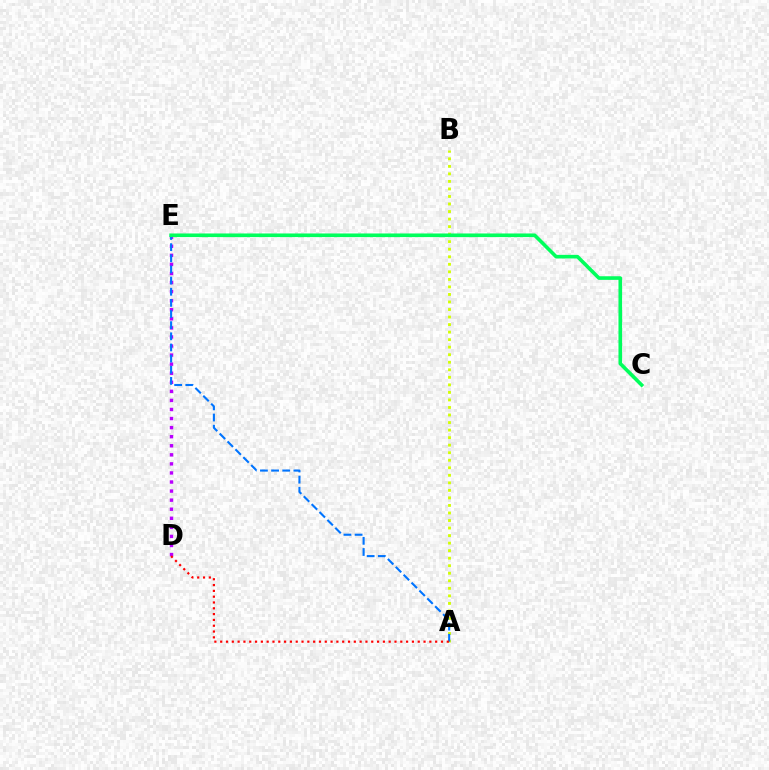{('A', 'B'): [{'color': '#d1ff00', 'line_style': 'dotted', 'thickness': 2.05}], ('D', 'E'): [{'color': '#b900ff', 'line_style': 'dotted', 'thickness': 2.46}], ('A', 'E'): [{'color': '#0074ff', 'line_style': 'dashed', 'thickness': 1.51}], ('C', 'E'): [{'color': '#00ff5c', 'line_style': 'solid', 'thickness': 2.6}], ('A', 'D'): [{'color': '#ff0000', 'line_style': 'dotted', 'thickness': 1.58}]}